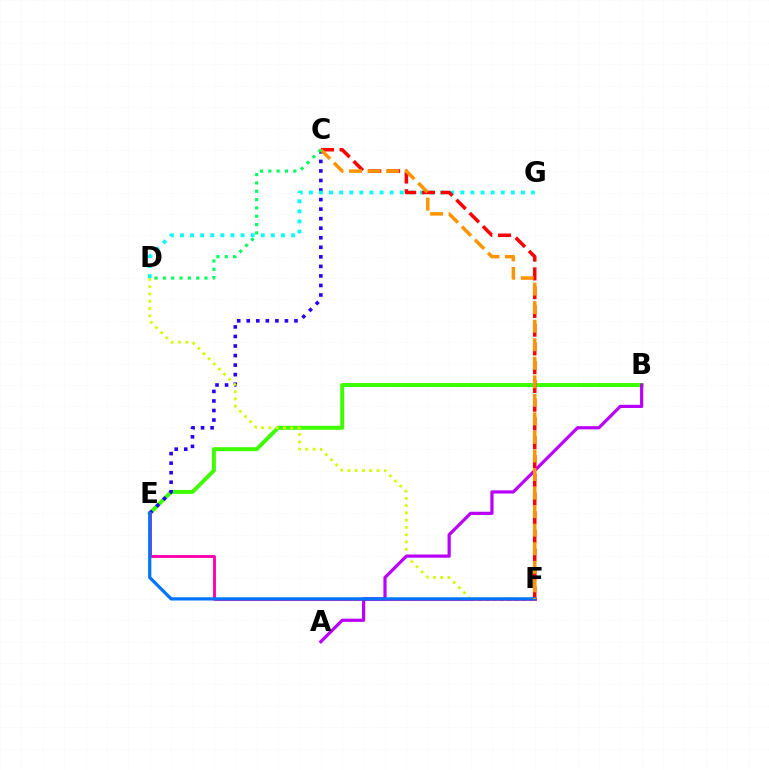{('B', 'E'): [{'color': '#3dff00', 'line_style': 'solid', 'thickness': 2.85}], ('C', 'E'): [{'color': '#2500ff', 'line_style': 'dotted', 'thickness': 2.59}], ('E', 'F'): [{'color': '#ff00ac', 'line_style': 'solid', 'thickness': 2.06}, {'color': '#0074ff', 'line_style': 'solid', 'thickness': 2.33}], ('D', 'F'): [{'color': '#d1ff00', 'line_style': 'dotted', 'thickness': 1.98}], ('D', 'G'): [{'color': '#00fff6', 'line_style': 'dotted', 'thickness': 2.74}], ('A', 'B'): [{'color': '#b900ff', 'line_style': 'solid', 'thickness': 2.31}], ('C', 'F'): [{'color': '#ff0000', 'line_style': 'dashed', 'thickness': 2.55}, {'color': '#ff9400', 'line_style': 'dashed', 'thickness': 2.52}], ('C', 'D'): [{'color': '#00ff5c', 'line_style': 'dotted', 'thickness': 2.26}]}